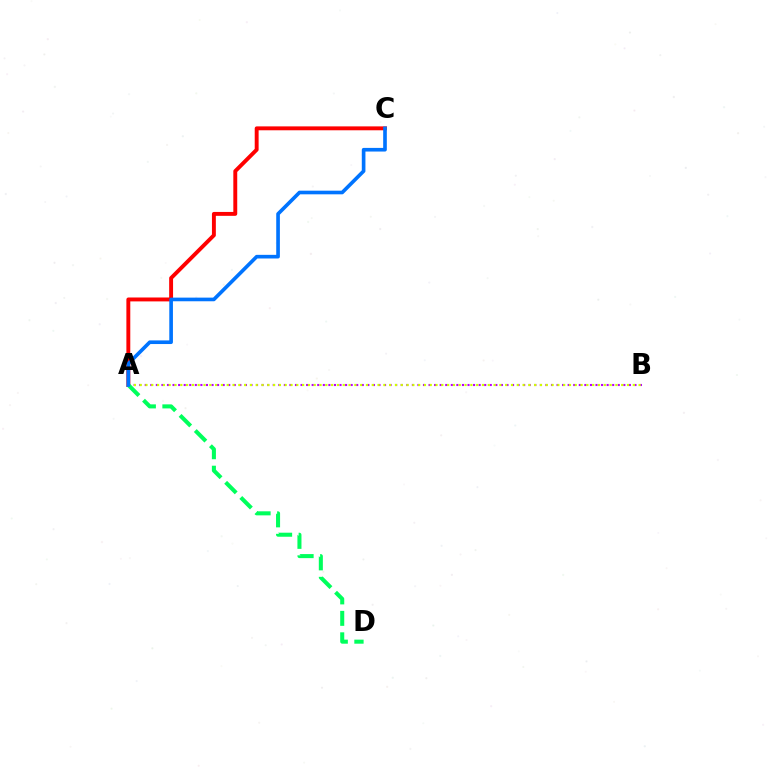{('A', 'C'): [{'color': '#ff0000', 'line_style': 'solid', 'thickness': 2.81}, {'color': '#0074ff', 'line_style': 'solid', 'thickness': 2.62}], ('A', 'B'): [{'color': '#b900ff', 'line_style': 'dotted', 'thickness': 1.51}, {'color': '#d1ff00', 'line_style': 'dotted', 'thickness': 1.58}], ('A', 'D'): [{'color': '#00ff5c', 'line_style': 'dashed', 'thickness': 2.91}]}